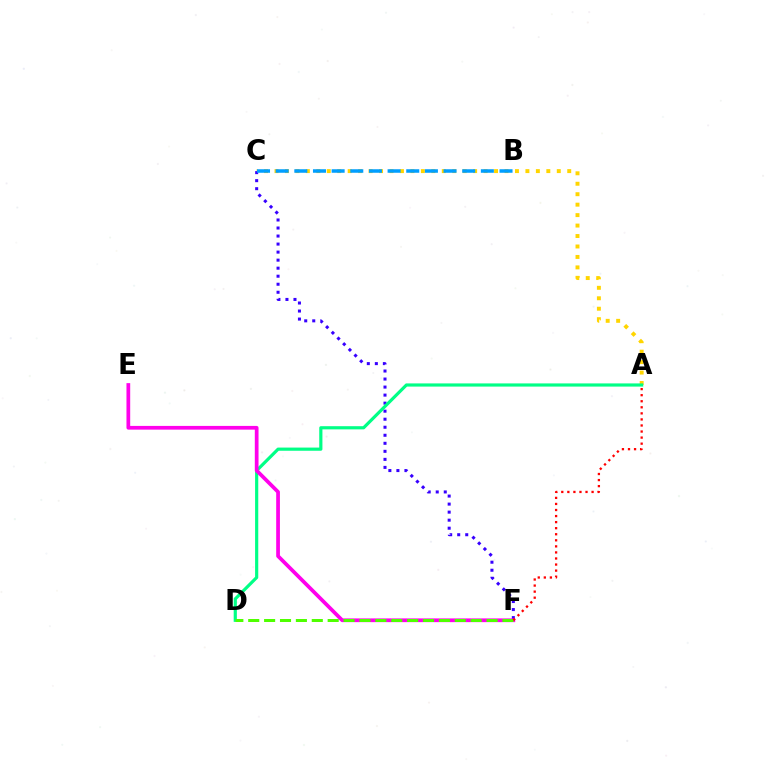{('A', 'C'): [{'color': '#ffd500', 'line_style': 'dotted', 'thickness': 2.84}], ('C', 'F'): [{'color': '#3700ff', 'line_style': 'dotted', 'thickness': 2.18}], ('A', 'D'): [{'color': '#00ff86', 'line_style': 'solid', 'thickness': 2.29}], ('E', 'F'): [{'color': '#ff00ed', 'line_style': 'solid', 'thickness': 2.68}], ('D', 'F'): [{'color': '#4fff00', 'line_style': 'dashed', 'thickness': 2.16}], ('B', 'C'): [{'color': '#009eff', 'line_style': 'dashed', 'thickness': 2.53}], ('A', 'F'): [{'color': '#ff0000', 'line_style': 'dotted', 'thickness': 1.65}]}